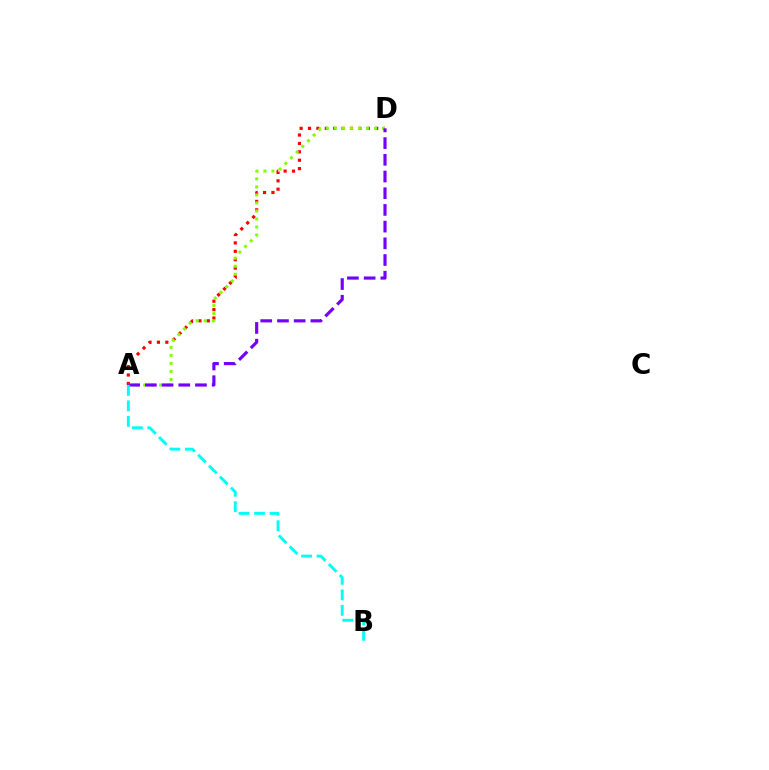{('A', 'D'): [{'color': '#ff0000', 'line_style': 'dotted', 'thickness': 2.28}, {'color': '#84ff00', 'line_style': 'dotted', 'thickness': 2.18}, {'color': '#7200ff', 'line_style': 'dashed', 'thickness': 2.27}], ('A', 'B'): [{'color': '#00fff6', 'line_style': 'dashed', 'thickness': 2.1}]}